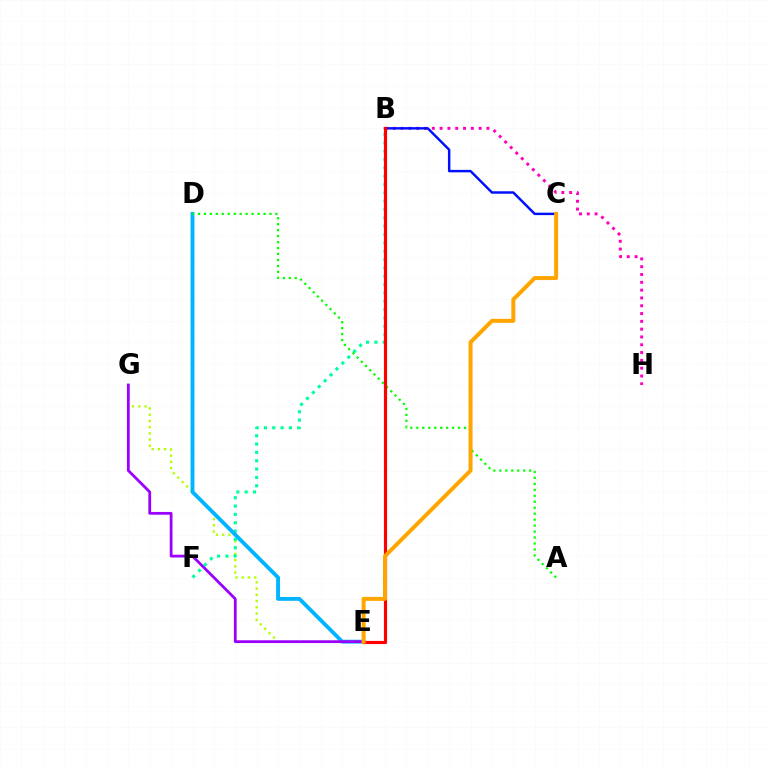{('E', 'G'): [{'color': '#b3ff00', 'line_style': 'dotted', 'thickness': 1.69}, {'color': '#9b00ff', 'line_style': 'solid', 'thickness': 2.0}], ('B', 'F'): [{'color': '#00ff9d', 'line_style': 'dotted', 'thickness': 2.27}], ('D', 'E'): [{'color': '#00b5ff', 'line_style': 'solid', 'thickness': 2.77}], ('B', 'H'): [{'color': '#ff00bd', 'line_style': 'dotted', 'thickness': 2.12}], ('A', 'D'): [{'color': '#08ff00', 'line_style': 'dotted', 'thickness': 1.62}], ('B', 'C'): [{'color': '#0010ff', 'line_style': 'solid', 'thickness': 1.77}], ('B', 'E'): [{'color': '#ff0000', 'line_style': 'solid', 'thickness': 2.28}], ('C', 'E'): [{'color': '#ffa500', 'line_style': 'solid', 'thickness': 2.87}]}